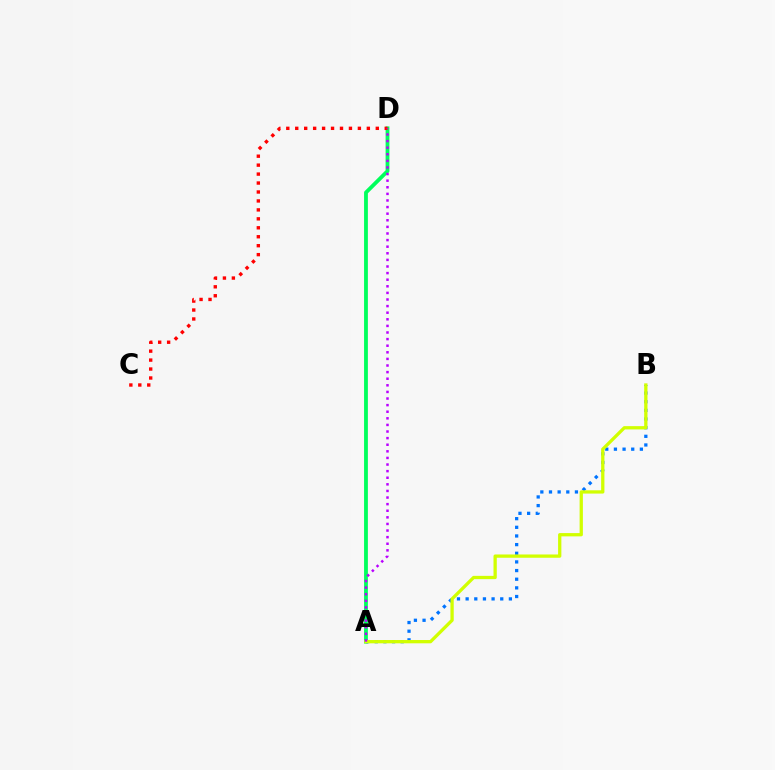{('A', 'D'): [{'color': '#00ff5c', 'line_style': 'solid', 'thickness': 2.74}, {'color': '#b900ff', 'line_style': 'dotted', 'thickness': 1.79}], ('C', 'D'): [{'color': '#ff0000', 'line_style': 'dotted', 'thickness': 2.43}], ('A', 'B'): [{'color': '#0074ff', 'line_style': 'dotted', 'thickness': 2.35}, {'color': '#d1ff00', 'line_style': 'solid', 'thickness': 2.36}]}